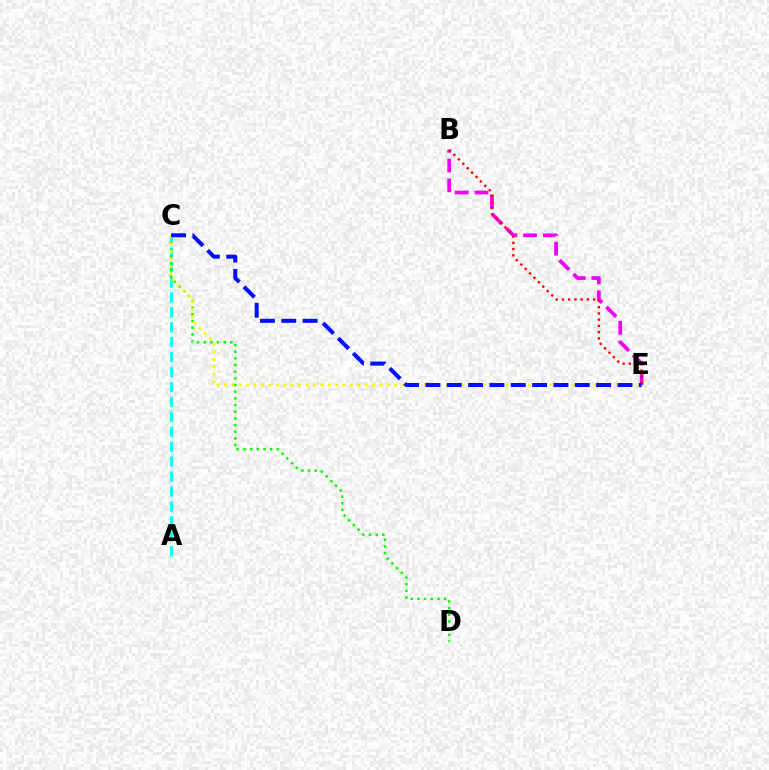{('A', 'C'): [{'color': '#00fff6', 'line_style': 'dashed', 'thickness': 2.03}], ('B', 'E'): [{'color': '#ee00ff', 'line_style': 'dashed', 'thickness': 2.68}, {'color': '#ff0000', 'line_style': 'dotted', 'thickness': 1.7}], ('C', 'D'): [{'color': '#08ff00', 'line_style': 'dotted', 'thickness': 1.81}], ('C', 'E'): [{'color': '#fcf500', 'line_style': 'dotted', 'thickness': 2.01}, {'color': '#0010ff', 'line_style': 'dashed', 'thickness': 2.9}]}